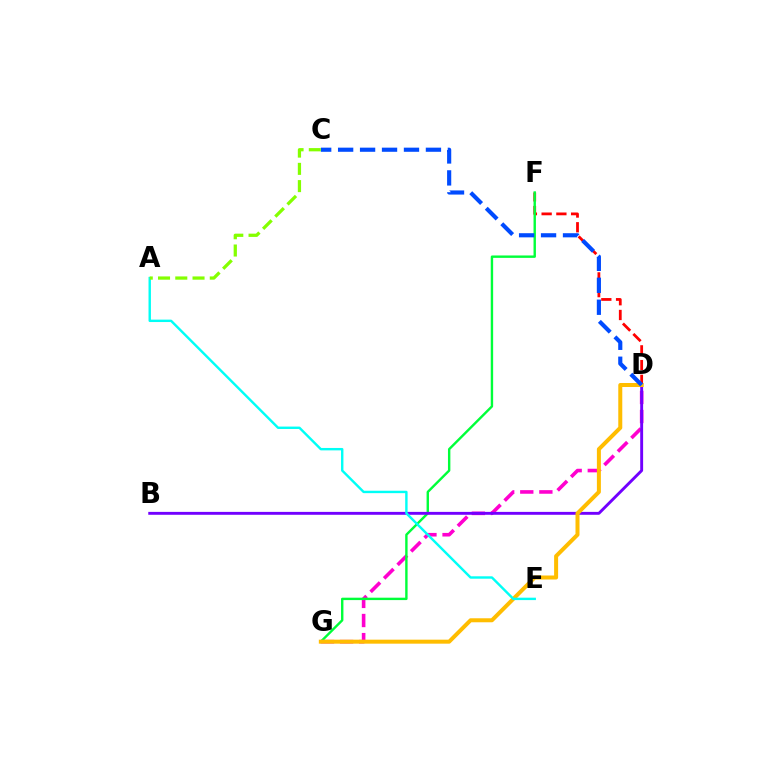{('D', 'G'): [{'color': '#ff00cf', 'line_style': 'dashed', 'thickness': 2.59}, {'color': '#ffbd00', 'line_style': 'solid', 'thickness': 2.88}], ('D', 'F'): [{'color': '#ff0000', 'line_style': 'dashed', 'thickness': 2.0}], ('F', 'G'): [{'color': '#00ff39', 'line_style': 'solid', 'thickness': 1.73}], ('B', 'D'): [{'color': '#7200ff', 'line_style': 'solid', 'thickness': 2.08}], ('A', 'E'): [{'color': '#00fff6', 'line_style': 'solid', 'thickness': 1.74}], ('C', 'D'): [{'color': '#004bff', 'line_style': 'dashed', 'thickness': 2.98}], ('A', 'C'): [{'color': '#84ff00', 'line_style': 'dashed', 'thickness': 2.34}]}